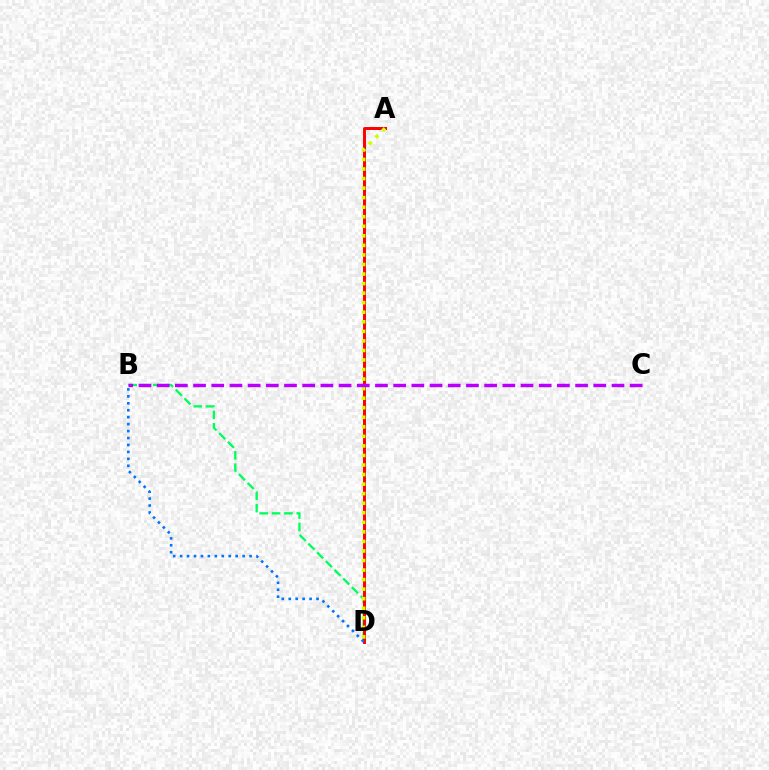{('B', 'D'): [{'color': '#00ff5c', 'line_style': 'dashed', 'thickness': 1.67}, {'color': '#0074ff', 'line_style': 'dotted', 'thickness': 1.89}], ('A', 'D'): [{'color': '#ff0000', 'line_style': 'solid', 'thickness': 2.13}, {'color': '#d1ff00', 'line_style': 'dotted', 'thickness': 2.59}], ('B', 'C'): [{'color': '#b900ff', 'line_style': 'dashed', 'thickness': 2.47}]}